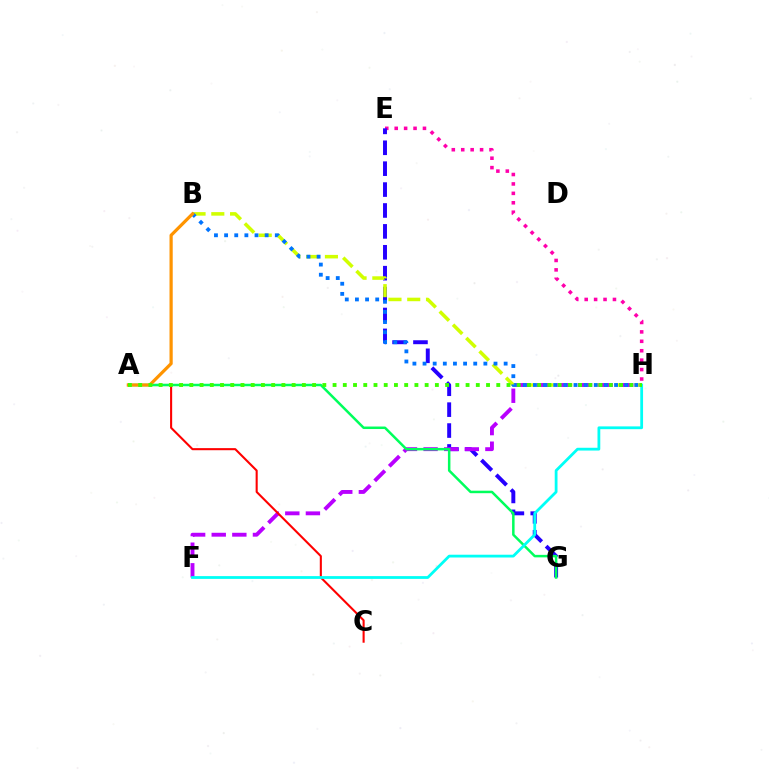{('E', 'H'): [{'color': '#ff00ac', 'line_style': 'dotted', 'thickness': 2.56}], ('E', 'G'): [{'color': '#2500ff', 'line_style': 'dashed', 'thickness': 2.84}], ('B', 'H'): [{'color': '#d1ff00', 'line_style': 'dashed', 'thickness': 2.55}, {'color': '#0074ff', 'line_style': 'dotted', 'thickness': 2.75}], ('F', 'H'): [{'color': '#b900ff', 'line_style': 'dashed', 'thickness': 2.8}, {'color': '#00fff6', 'line_style': 'solid', 'thickness': 2.01}], ('A', 'C'): [{'color': '#ff0000', 'line_style': 'solid', 'thickness': 1.5}], ('A', 'G'): [{'color': '#00ff5c', 'line_style': 'solid', 'thickness': 1.8}], ('A', 'B'): [{'color': '#ff9400', 'line_style': 'solid', 'thickness': 2.31}], ('A', 'H'): [{'color': '#3dff00', 'line_style': 'dotted', 'thickness': 2.78}]}